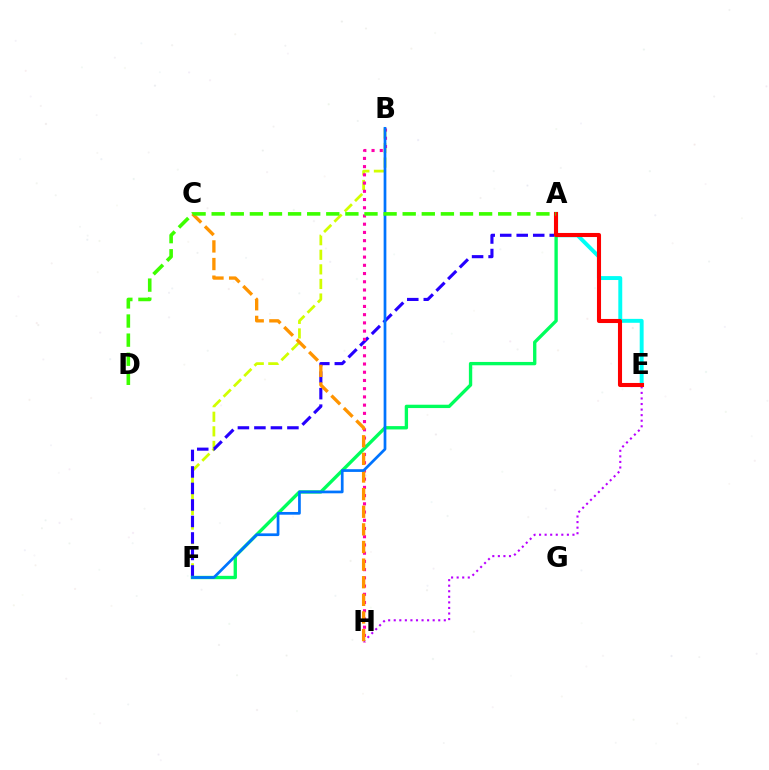{('B', 'F'): [{'color': '#d1ff00', 'line_style': 'dashed', 'thickness': 1.98}, {'color': '#0074ff', 'line_style': 'solid', 'thickness': 1.96}], ('E', 'H'): [{'color': '#b900ff', 'line_style': 'dotted', 'thickness': 1.51}], ('A', 'F'): [{'color': '#2500ff', 'line_style': 'dashed', 'thickness': 2.24}, {'color': '#00ff5c', 'line_style': 'solid', 'thickness': 2.41}], ('A', 'E'): [{'color': '#00fff6', 'line_style': 'solid', 'thickness': 2.82}, {'color': '#ff0000', 'line_style': 'solid', 'thickness': 2.94}], ('B', 'H'): [{'color': '#ff00ac', 'line_style': 'dotted', 'thickness': 2.23}], ('C', 'H'): [{'color': '#ff9400', 'line_style': 'dashed', 'thickness': 2.39}], ('A', 'D'): [{'color': '#3dff00', 'line_style': 'dashed', 'thickness': 2.6}]}